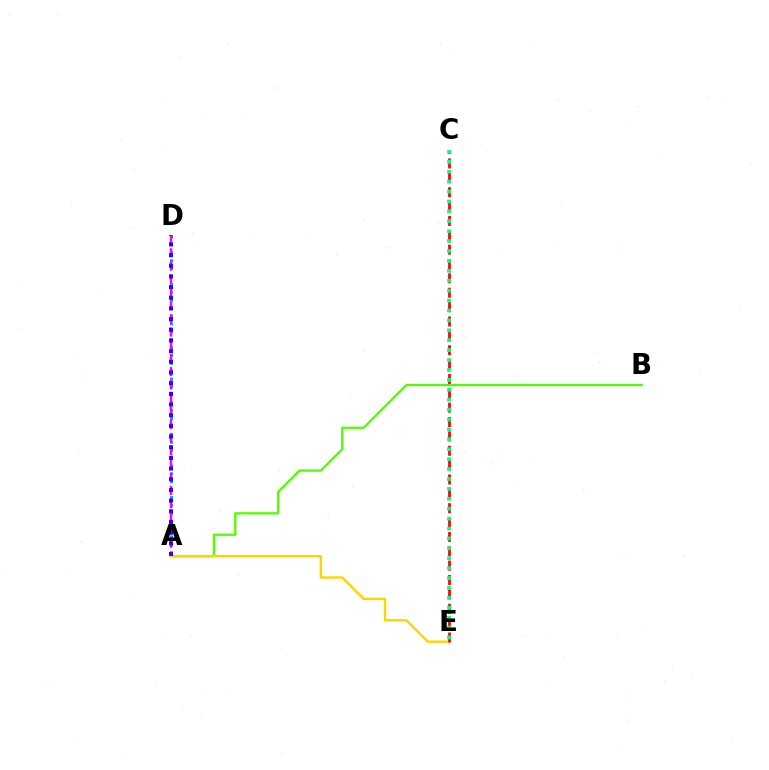{('A', 'B'): [{'color': '#4fff00', 'line_style': 'solid', 'thickness': 1.65}], ('A', 'E'): [{'color': '#ffd500', 'line_style': 'solid', 'thickness': 1.74}], ('A', 'D'): [{'color': '#009eff', 'line_style': 'dotted', 'thickness': 2.15}, {'color': '#ff00ed', 'line_style': 'dashed', 'thickness': 1.79}, {'color': '#3700ff', 'line_style': 'dotted', 'thickness': 2.9}], ('C', 'E'): [{'color': '#ff0000', 'line_style': 'dashed', 'thickness': 1.95}, {'color': '#00ff86', 'line_style': 'dotted', 'thickness': 2.69}]}